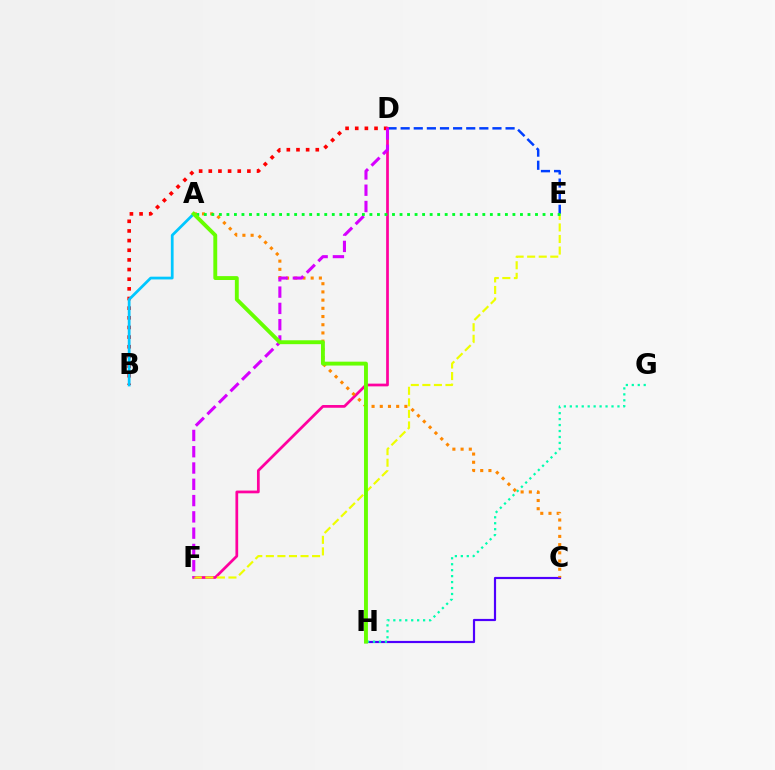{('C', 'H'): [{'color': '#4f00ff', 'line_style': 'solid', 'thickness': 1.57}], ('G', 'H'): [{'color': '#00ffaf', 'line_style': 'dotted', 'thickness': 1.62}], ('D', 'E'): [{'color': '#003fff', 'line_style': 'dashed', 'thickness': 1.78}], ('B', 'D'): [{'color': '#ff0000', 'line_style': 'dotted', 'thickness': 2.62}], ('D', 'F'): [{'color': '#ff00a0', 'line_style': 'solid', 'thickness': 1.97}, {'color': '#d600ff', 'line_style': 'dashed', 'thickness': 2.21}], ('A', 'C'): [{'color': '#ff8800', 'line_style': 'dotted', 'thickness': 2.23}], ('A', 'B'): [{'color': '#00c7ff', 'line_style': 'solid', 'thickness': 1.98}], ('E', 'F'): [{'color': '#eeff00', 'line_style': 'dashed', 'thickness': 1.57}], ('A', 'E'): [{'color': '#00ff27', 'line_style': 'dotted', 'thickness': 2.05}], ('A', 'H'): [{'color': '#66ff00', 'line_style': 'solid', 'thickness': 2.8}]}